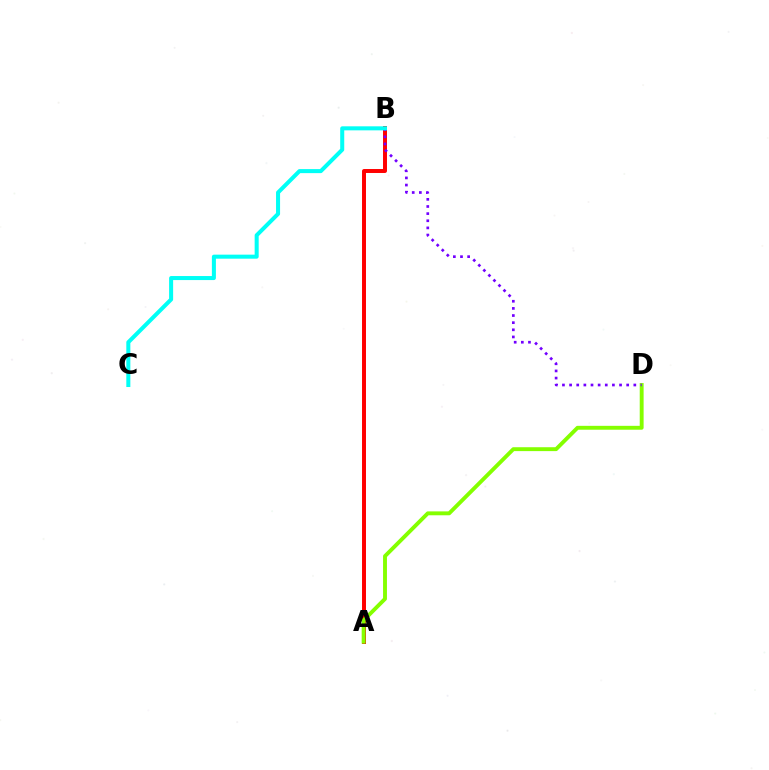{('A', 'B'): [{'color': '#ff0000', 'line_style': 'solid', 'thickness': 2.85}], ('A', 'D'): [{'color': '#84ff00', 'line_style': 'solid', 'thickness': 2.8}], ('B', 'D'): [{'color': '#7200ff', 'line_style': 'dotted', 'thickness': 1.94}], ('B', 'C'): [{'color': '#00fff6', 'line_style': 'solid', 'thickness': 2.9}]}